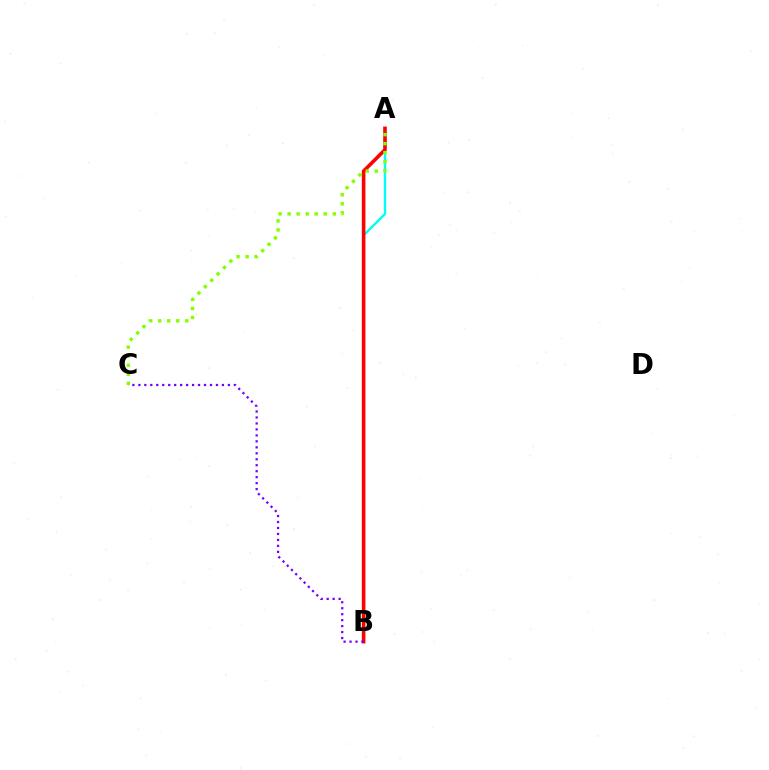{('A', 'B'): [{'color': '#00fff6', 'line_style': 'solid', 'thickness': 1.72}, {'color': '#ff0000', 'line_style': 'solid', 'thickness': 2.58}], ('B', 'C'): [{'color': '#7200ff', 'line_style': 'dotted', 'thickness': 1.62}], ('A', 'C'): [{'color': '#84ff00', 'line_style': 'dotted', 'thickness': 2.45}]}